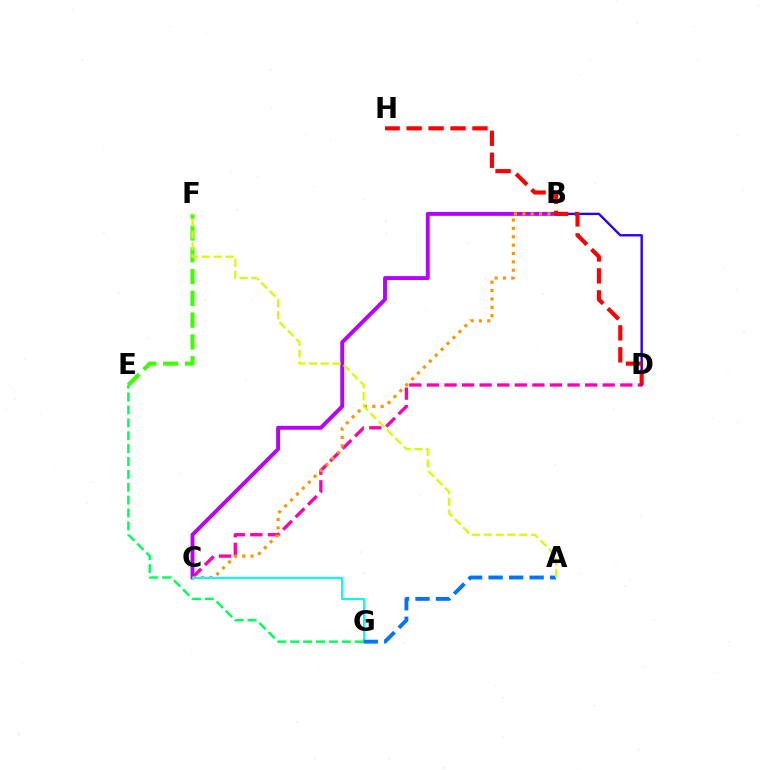{('C', 'D'): [{'color': '#ff00ac', 'line_style': 'dashed', 'thickness': 2.39}], ('E', 'G'): [{'color': '#00ff5c', 'line_style': 'dashed', 'thickness': 1.75}], ('E', 'F'): [{'color': '#3dff00', 'line_style': 'dashed', 'thickness': 2.96}], ('B', 'C'): [{'color': '#b900ff', 'line_style': 'solid', 'thickness': 2.8}, {'color': '#ff9400', 'line_style': 'dotted', 'thickness': 2.27}], ('B', 'D'): [{'color': '#2500ff', 'line_style': 'solid', 'thickness': 1.71}], ('D', 'H'): [{'color': '#ff0000', 'line_style': 'dashed', 'thickness': 2.98}], ('C', 'G'): [{'color': '#00fff6', 'line_style': 'solid', 'thickness': 1.5}], ('A', 'G'): [{'color': '#0074ff', 'line_style': 'dashed', 'thickness': 2.78}], ('A', 'F'): [{'color': '#d1ff00', 'line_style': 'dashed', 'thickness': 1.6}]}